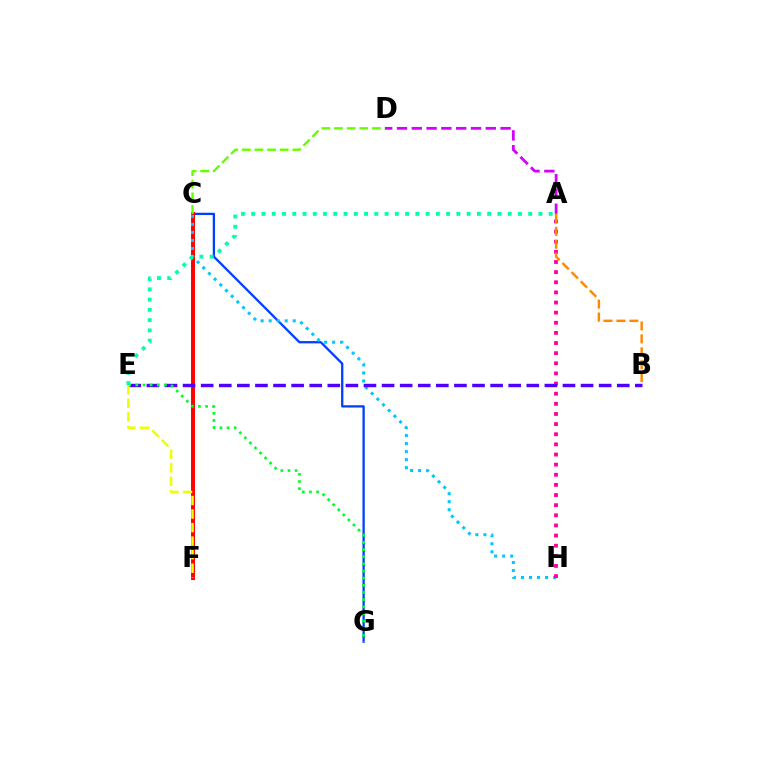{('C', 'G'): [{'color': '#003fff', 'line_style': 'solid', 'thickness': 1.65}], ('C', 'F'): [{'color': '#ff0000', 'line_style': 'solid', 'thickness': 2.85}], ('A', 'D'): [{'color': '#d600ff', 'line_style': 'dashed', 'thickness': 2.01}], ('C', 'H'): [{'color': '#00c7ff', 'line_style': 'dotted', 'thickness': 2.18}], ('A', 'H'): [{'color': '#ff00a0', 'line_style': 'dotted', 'thickness': 2.75}], ('B', 'E'): [{'color': '#4f00ff', 'line_style': 'dashed', 'thickness': 2.46}], ('E', 'G'): [{'color': '#00ff27', 'line_style': 'dotted', 'thickness': 1.94}], ('C', 'D'): [{'color': '#66ff00', 'line_style': 'dashed', 'thickness': 1.72}], ('E', 'F'): [{'color': '#eeff00', 'line_style': 'dashed', 'thickness': 1.84}], ('A', 'E'): [{'color': '#00ffaf', 'line_style': 'dotted', 'thickness': 2.79}], ('A', 'B'): [{'color': '#ff8800', 'line_style': 'dashed', 'thickness': 1.76}]}